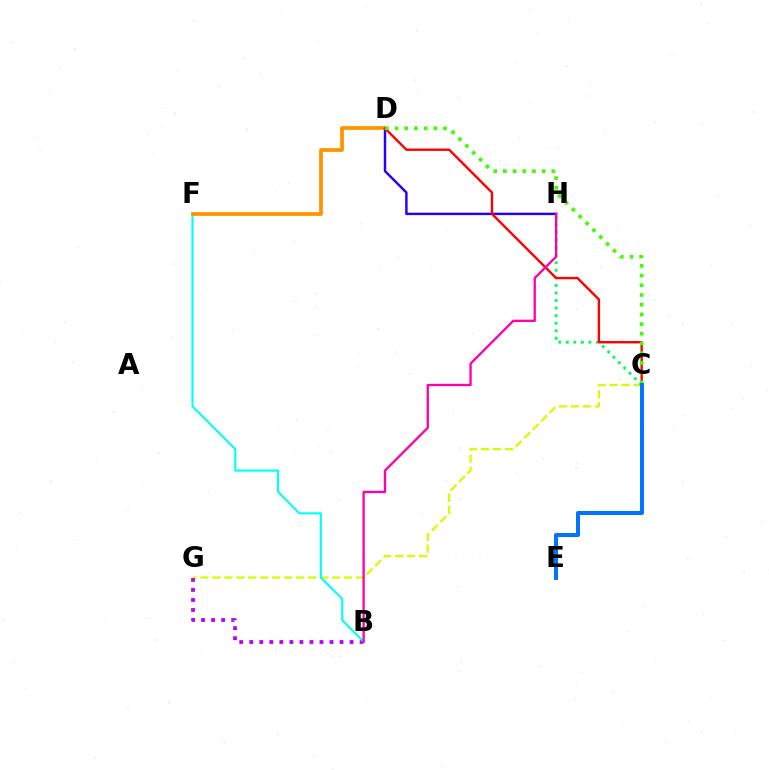{('C', 'G'): [{'color': '#d1ff00', 'line_style': 'dashed', 'thickness': 1.63}], ('B', 'G'): [{'color': '#b900ff', 'line_style': 'dotted', 'thickness': 2.73}], ('B', 'F'): [{'color': '#00fff6', 'line_style': 'solid', 'thickness': 1.5}], ('D', 'H'): [{'color': '#2500ff', 'line_style': 'solid', 'thickness': 1.76}], ('D', 'F'): [{'color': '#ff9400', 'line_style': 'solid', 'thickness': 2.69}], ('C', 'H'): [{'color': '#00ff5c', 'line_style': 'dotted', 'thickness': 2.05}], ('C', 'D'): [{'color': '#ff0000', 'line_style': 'solid', 'thickness': 1.72}, {'color': '#3dff00', 'line_style': 'dotted', 'thickness': 2.63}], ('B', 'H'): [{'color': '#ff00ac', 'line_style': 'solid', 'thickness': 1.67}], ('C', 'E'): [{'color': '#0074ff', 'line_style': 'solid', 'thickness': 2.88}]}